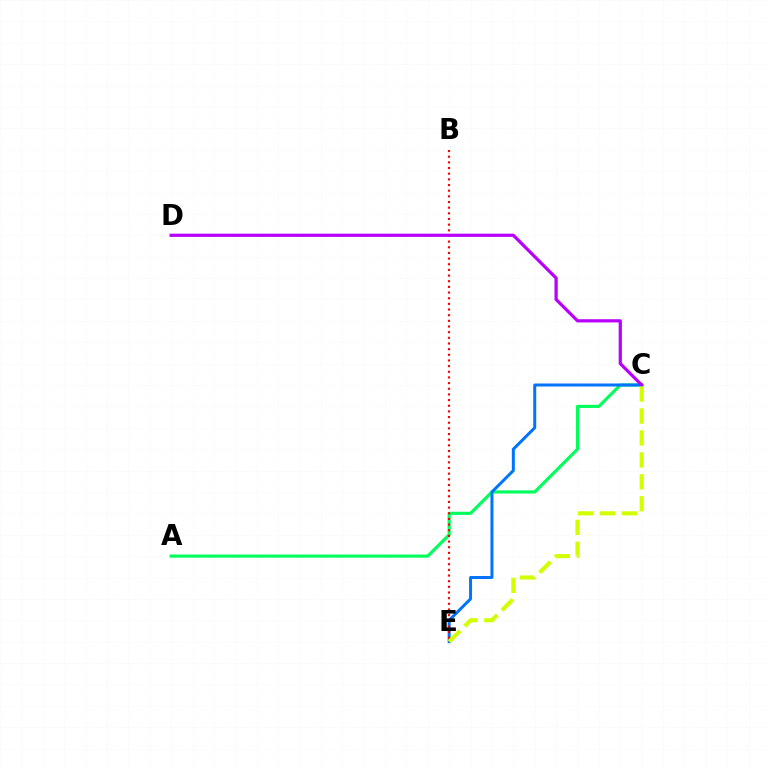{('A', 'C'): [{'color': '#00ff5c', 'line_style': 'solid', 'thickness': 2.27}], ('C', 'E'): [{'color': '#0074ff', 'line_style': 'solid', 'thickness': 2.15}, {'color': '#d1ff00', 'line_style': 'dashed', 'thickness': 2.98}], ('B', 'E'): [{'color': '#ff0000', 'line_style': 'dotted', 'thickness': 1.54}], ('C', 'D'): [{'color': '#b900ff', 'line_style': 'solid', 'thickness': 2.32}]}